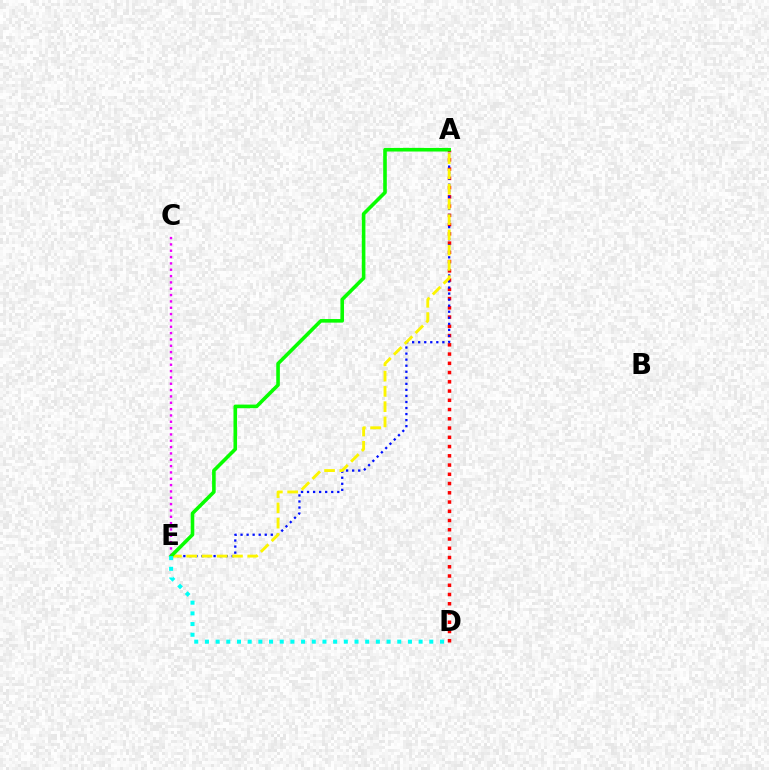{('A', 'D'): [{'color': '#ff0000', 'line_style': 'dotted', 'thickness': 2.51}], ('C', 'E'): [{'color': '#ee00ff', 'line_style': 'dotted', 'thickness': 1.72}], ('A', 'E'): [{'color': '#0010ff', 'line_style': 'dotted', 'thickness': 1.64}, {'color': '#fcf500', 'line_style': 'dashed', 'thickness': 2.07}, {'color': '#08ff00', 'line_style': 'solid', 'thickness': 2.59}], ('D', 'E'): [{'color': '#00fff6', 'line_style': 'dotted', 'thickness': 2.9}]}